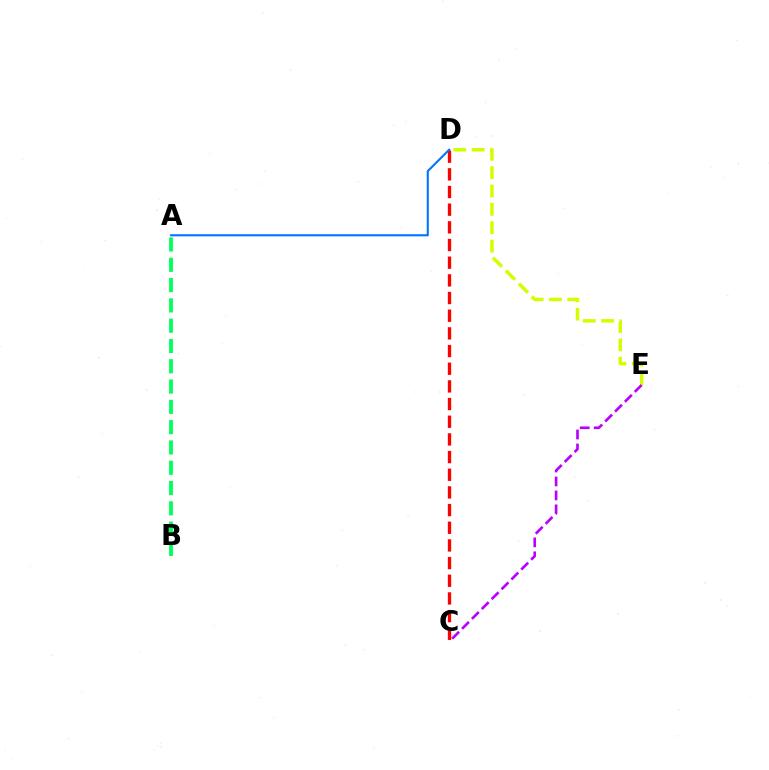{('A', 'B'): [{'color': '#00ff5c', 'line_style': 'dashed', 'thickness': 2.76}], ('D', 'E'): [{'color': '#d1ff00', 'line_style': 'dashed', 'thickness': 2.5}], ('C', 'E'): [{'color': '#b900ff', 'line_style': 'dashed', 'thickness': 1.9}], ('C', 'D'): [{'color': '#ff0000', 'line_style': 'dashed', 'thickness': 2.4}], ('A', 'D'): [{'color': '#0074ff', 'line_style': 'solid', 'thickness': 1.51}]}